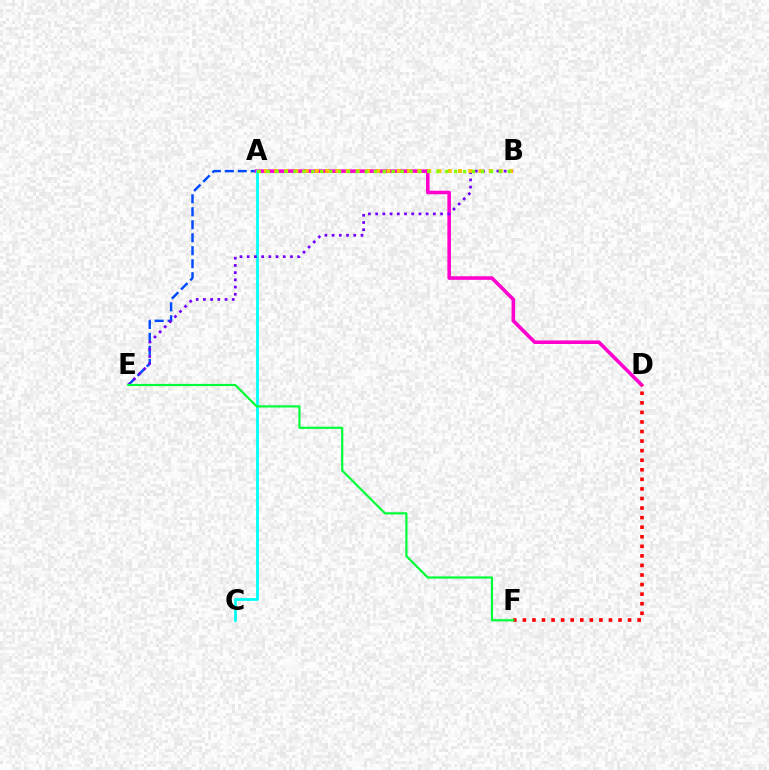{('A', 'E'): [{'color': '#004bff', 'line_style': 'dashed', 'thickness': 1.76}], ('A', 'D'): [{'color': '#ff00cf', 'line_style': 'solid', 'thickness': 2.57}], ('A', 'C'): [{'color': '#00fff6', 'line_style': 'solid', 'thickness': 1.98}], ('B', 'E'): [{'color': '#7200ff', 'line_style': 'dotted', 'thickness': 1.96}], ('A', 'B'): [{'color': '#ffbd00', 'line_style': 'dotted', 'thickness': 2.78}, {'color': '#84ff00', 'line_style': 'dotted', 'thickness': 2.43}], ('D', 'F'): [{'color': '#ff0000', 'line_style': 'dotted', 'thickness': 2.6}], ('E', 'F'): [{'color': '#00ff39', 'line_style': 'solid', 'thickness': 1.59}]}